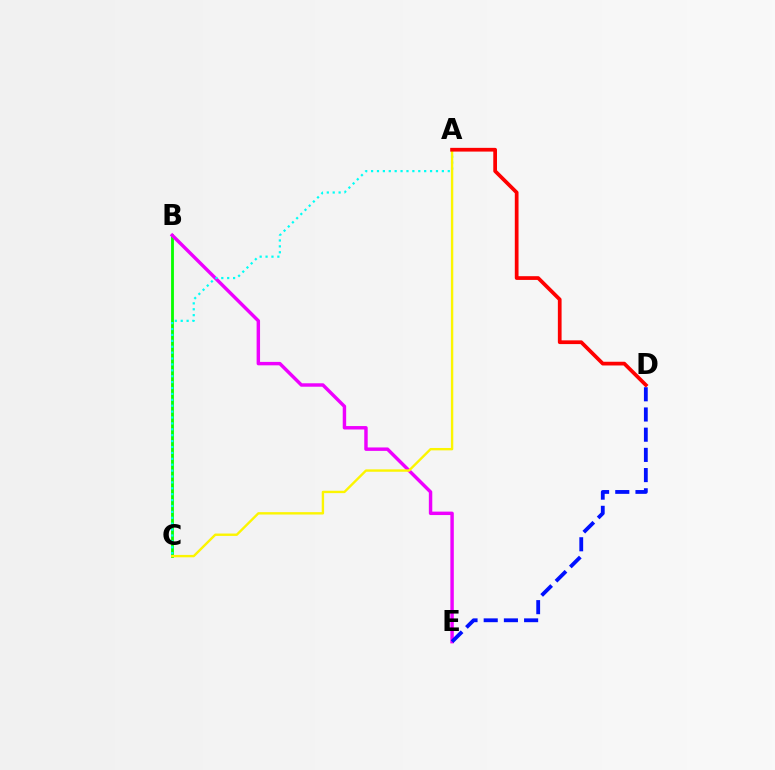{('B', 'C'): [{'color': '#08ff00', 'line_style': 'solid', 'thickness': 2.04}], ('B', 'E'): [{'color': '#ee00ff', 'line_style': 'solid', 'thickness': 2.47}], ('A', 'C'): [{'color': '#00fff6', 'line_style': 'dotted', 'thickness': 1.6}, {'color': '#fcf500', 'line_style': 'solid', 'thickness': 1.72}], ('A', 'D'): [{'color': '#ff0000', 'line_style': 'solid', 'thickness': 2.69}], ('D', 'E'): [{'color': '#0010ff', 'line_style': 'dashed', 'thickness': 2.74}]}